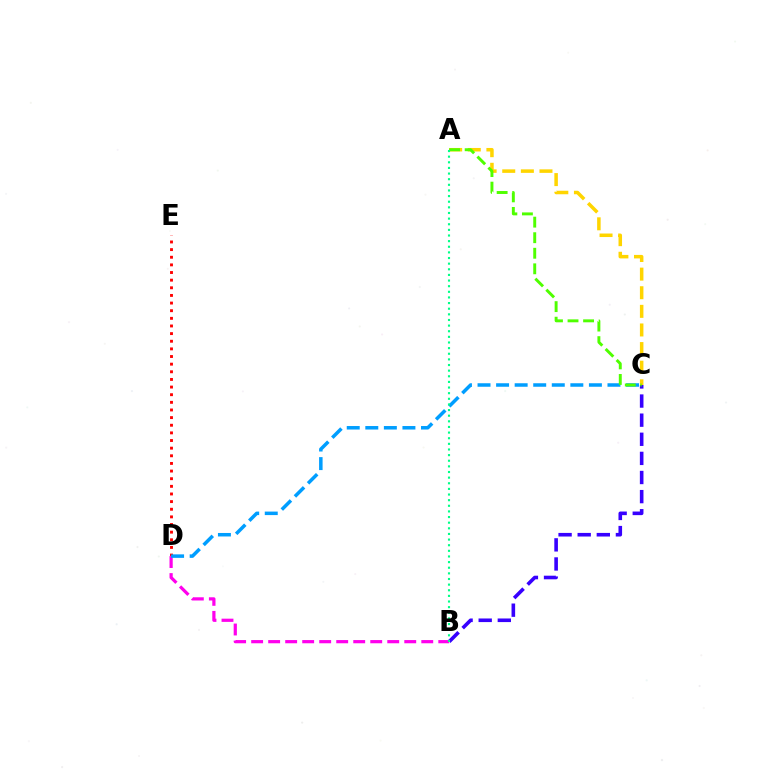{('D', 'E'): [{'color': '#ff0000', 'line_style': 'dotted', 'thickness': 2.07}], ('A', 'C'): [{'color': '#ffd500', 'line_style': 'dashed', 'thickness': 2.53}, {'color': '#4fff00', 'line_style': 'dashed', 'thickness': 2.11}], ('B', 'D'): [{'color': '#ff00ed', 'line_style': 'dashed', 'thickness': 2.31}], ('B', 'C'): [{'color': '#3700ff', 'line_style': 'dashed', 'thickness': 2.6}], ('C', 'D'): [{'color': '#009eff', 'line_style': 'dashed', 'thickness': 2.52}], ('A', 'B'): [{'color': '#00ff86', 'line_style': 'dotted', 'thickness': 1.53}]}